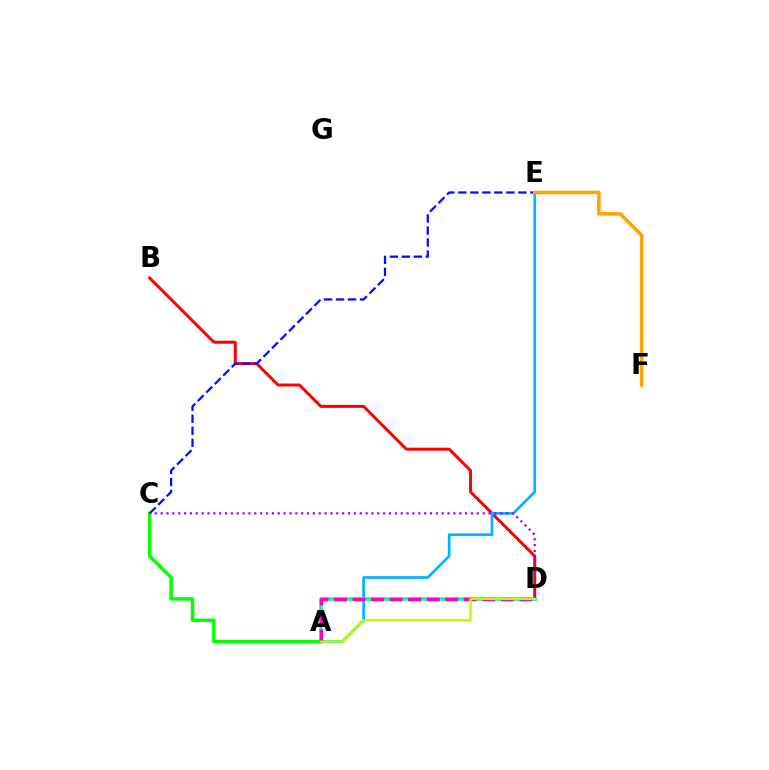{('B', 'D'): [{'color': '#ff0000', 'line_style': 'solid', 'thickness': 2.15}], ('A', 'E'): [{'color': '#00b5ff', 'line_style': 'solid', 'thickness': 1.94}], ('A', 'C'): [{'color': '#08ff00', 'line_style': 'solid', 'thickness': 2.5}], ('A', 'D'): [{'color': '#00ff9d', 'line_style': 'solid', 'thickness': 2.54}, {'color': '#ff00bd', 'line_style': 'dashed', 'thickness': 2.52}, {'color': '#b3ff00', 'line_style': 'solid', 'thickness': 1.67}], ('C', 'E'): [{'color': '#0010ff', 'line_style': 'dashed', 'thickness': 1.63}], ('C', 'D'): [{'color': '#9b00ff', 'line_style': 'dotted', 'thickness': 1.59}], ('E', 'F'): [{'color': '#ffa500', 'line_style': 'solid', 'thickness': 2.58}]}